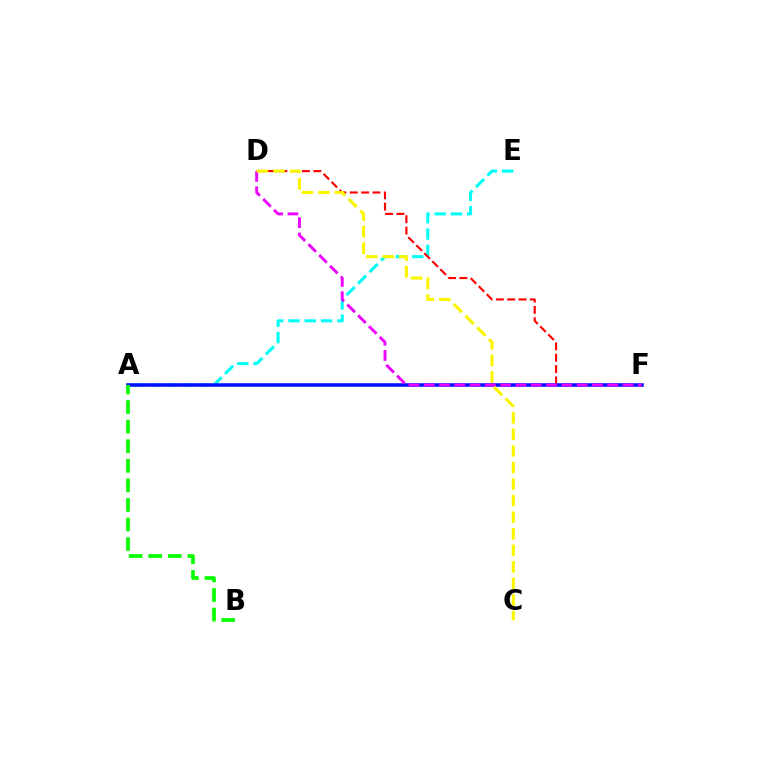{('A', 'E'): [{'color': '#00fff6', 'line_style': 'dashed', 'thickness': 2.21}], ('D', 'F'): [{'color': '#ff0000', 'line_style': 'dashed', 'thickness': 1.54}, {'color': '#ee00ff', 'line_style': 'dashed', 'thickness': 2.08}], ('A', 'F'): [{'color': '#0010ff', 'line_style': 'solid', 'thickness': 2.54}], ('C', 'D'): [{'color': '#fcf500', 'line_style': 'dashed', 'thickness': 2.25}], ('A', 'B'): [{'color': '#08ff00', 'line_style': 'dashed', 'thickness': 2.66}]}